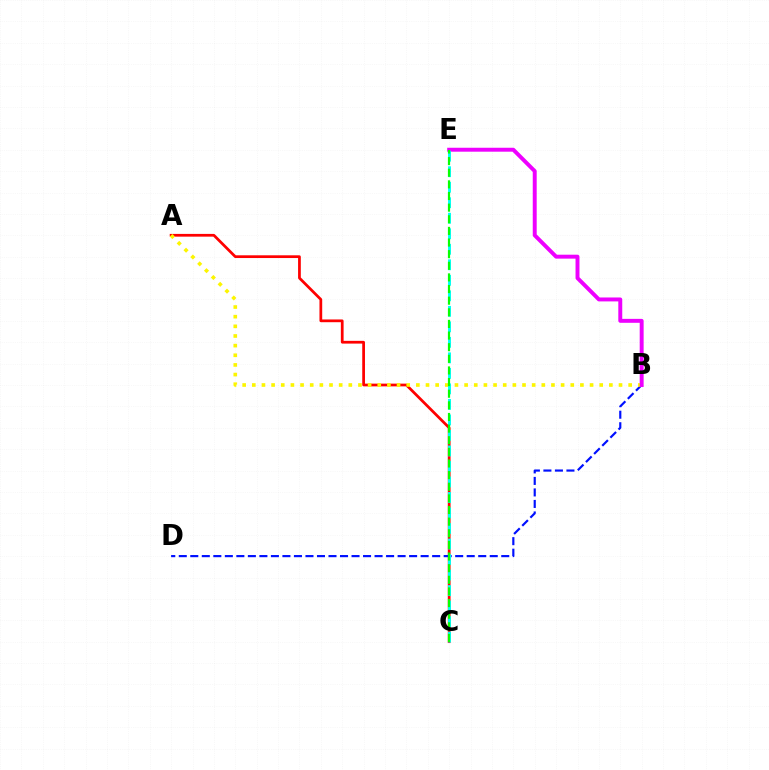{('A', 'C'): [{'color': '#ff0000', 'line_style': 'solid', 'thickness': 1.97}], ('B', 'D'): [{'color': '#0010ff', 'line_style': 'dashed', 'thickness': 1.56}], ('A', 'B'): [{'color': '#fcf500', 'line_style': 'dotted', 'thickness': 2.62}], ('B', 'E'): [{'color': '#ee00ff', 'line_style': 'solid', 'thickness': 2.83}], ('C', 'E'): [{'color': '#00fff6', 'line_style': 'dashed', 'thickness': 2.11}, {'color': '#08ff00', 'line_style': 'dashed', 'thickness': 1.58}]}